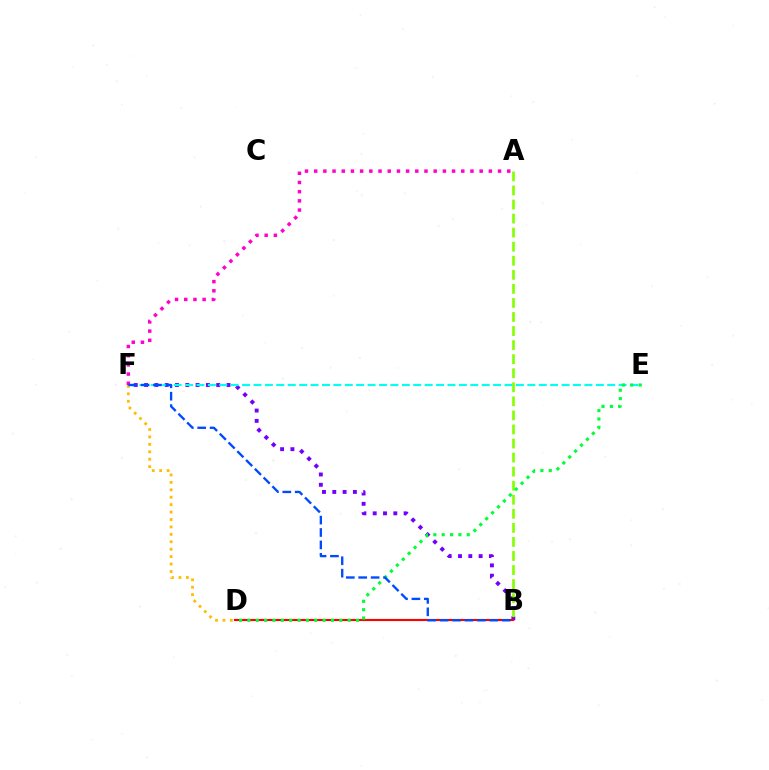{('B', 'F'): [{'color': '#7200ff', 'line_style': 'dotted', 'thickness': 2.8}, {'color': '#004bff', 'line_style': 'dashed', 'thickness': 1.69}], ('B', 'D'): [{'color': '#ff0000', 'line_style': 'solid', 'thickness': 1.53}], ('E', 'F'): [{'color': '#00fff6', 'line_style': 'dashed', 'thickness': 1.55}], ('A', 'F'): [{'color': '#ff00cf', 'line_style': 'dotted', 'thickness': 2.5}], ('A', 'B'): [{'color': '#84ff00', 'line_style': 'dashed', 'thickness': 1.91}], ('D', 'F'): [{'color': '#ffbd00', 'line_style': 'dotted', 'thickness': 2.02}], ('D', 'E'): [{'color': '#00ff39', 'line_style': 'dotted', 'thickness': 2.27}]}